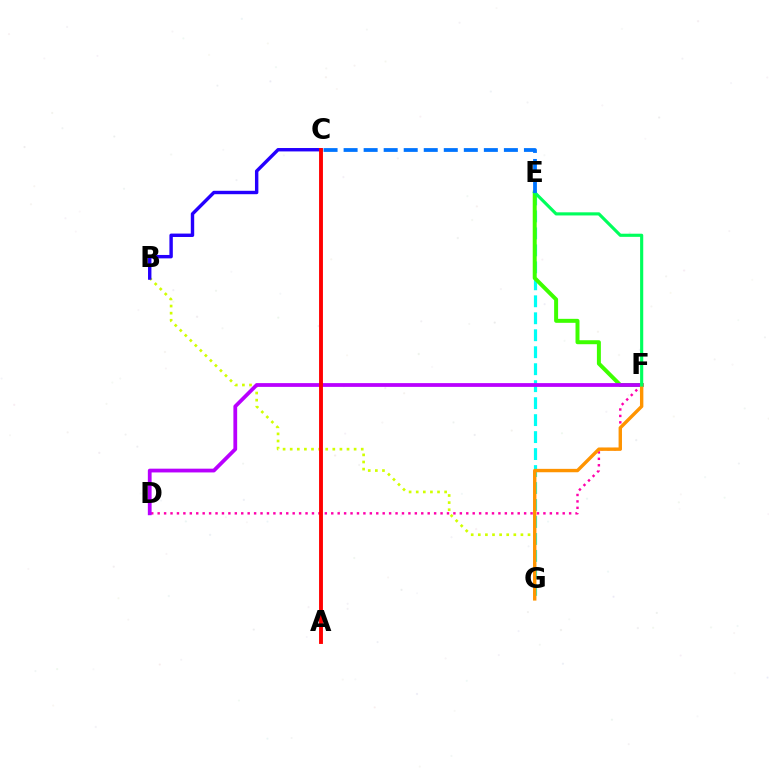{('D', 'F'): [{'color': '#ff00ac', 'line_style': 'dotted', 'thickness': 1.75}, {'color': '#b900ff', 'line_style': 'solid', 'thickness': 2.71}], ('E', 'G'): [{'color': '#00fff6', 'line_style': 'dashed', 'thickness': 2.31}], ('B', 'G'): [{'color': '#d1ff00', 'line_style': 'dotted', 'thickness': 1.93}], ('E', 'F'): [{'color': '#3dff00', 'line_style': 'solid', 'thickness': 2.86}, {'color': '#00ff5c', 'line_style': 'solid', 'thickness': 2.26}], ('F', 'G'): [{'color': '#ff9400', 'line_style': 'solid', 'thickness': 2.44}], ('C', 'E'): [{'color': '#0074ff', 'line_style': 'dashed', 'thickness': 2.72}], ('B', 'C'): [{'color': '#2500ff', 'line_style': 'solid', 'thickness': 2.45}], ('A', 'C'): [{'color': '#ff0000', 'line_style': 'solid', 'thickness': 2.79}]}